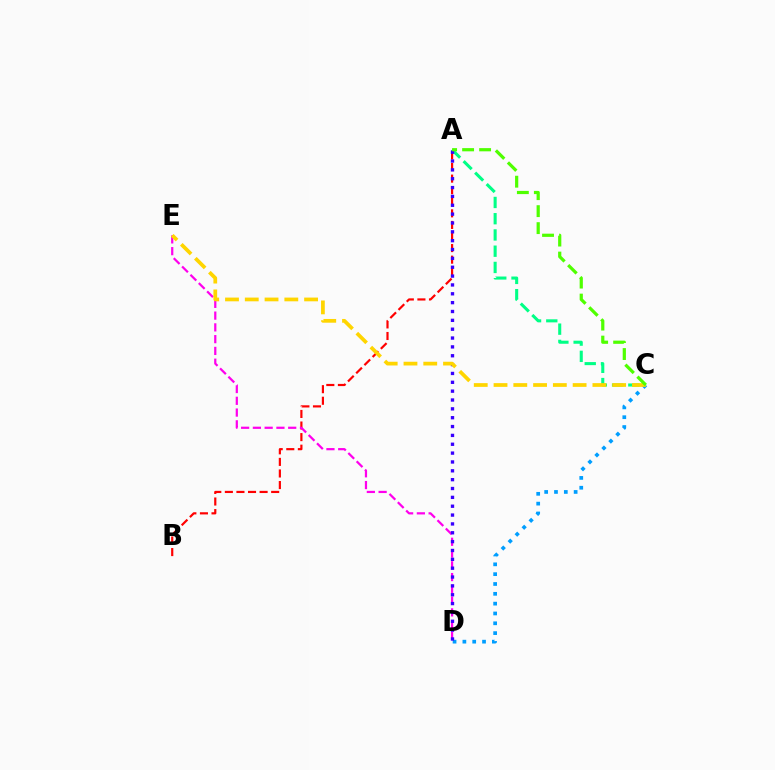{('A', 'B'): [{'color': '#ff0000', 'line_style': 'dashed', 'thickness': 1.57}], ('C', 'D'): [{'color': '#009eff', 'line_style': 'dotted', 'thickness': 2.67}], ('D', 'E'): [{'color': '#ff00ed', 'line_style': 'dashed', 'thickness': 1.6}], ('A', 'C'): [{'color': '#00ff86', 'line_style': 'dashed', 'thickness': 2.21}, {'color': '#4fff00', 'line_style': 'dashed', 'thickness': 2.31}], ('A', 'D'): [{'color': '#3700ff', 'line_style': 'dotted', 'thickness': 2.4}], ('C', 'E'): [{'color': '#ffd500', 'line_style': 'dashed', 'thickness': 2.69}]}